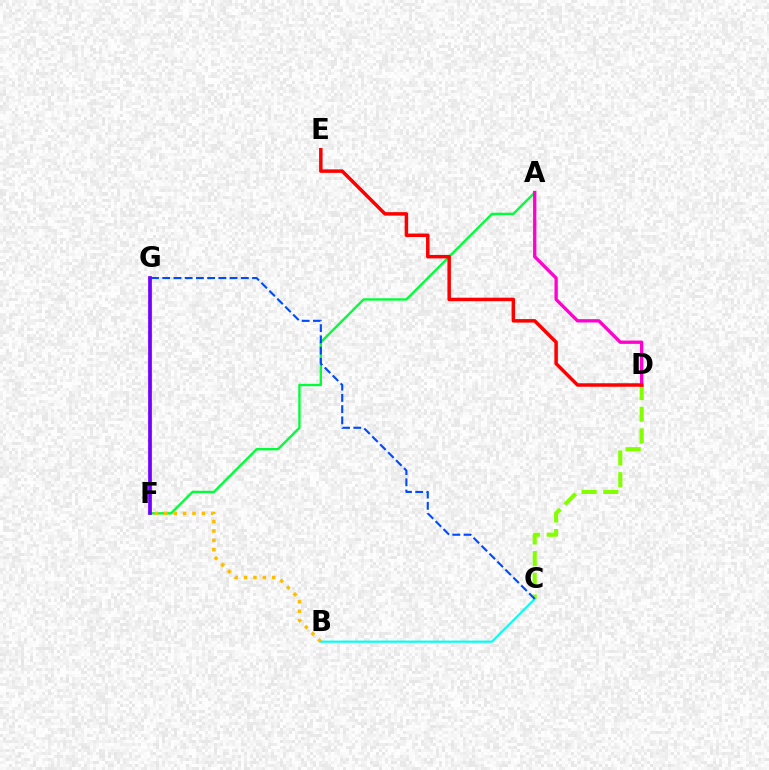{('C', 'D'): [{'color': '#84ff00', 'line_style': 'dashed', 'thickness': 2.95}], ('A', 'F'): [{'color': '#00ff39', 'line_style': 'solid', 'thickness': 1.7}], ('A', 'D'): [{'color': '#ff00cf', 'line_style': 'solid', 'thickness': 2.38}], ('B', 'C'): [{'color': '#00fff6', 'line_style': 'solid', 'thickness': 1.56}], ('C', 'G'): [{'color': '#004bff', 'line_style': 'dashed', 'thickness': 1.53}], ('F', 'G'): [{'color': '#7200ff', 'line_style': 'solid', 'thickness': 2.68}], ('B', 'F'): [{'color': '#ffbd00', 'line_style': 'dotted', 'thickness': 2.55}], ('D', 'E'): [{'color': '#ff0000', 'line_style': 'solid', 'thickness': 2.51}]}